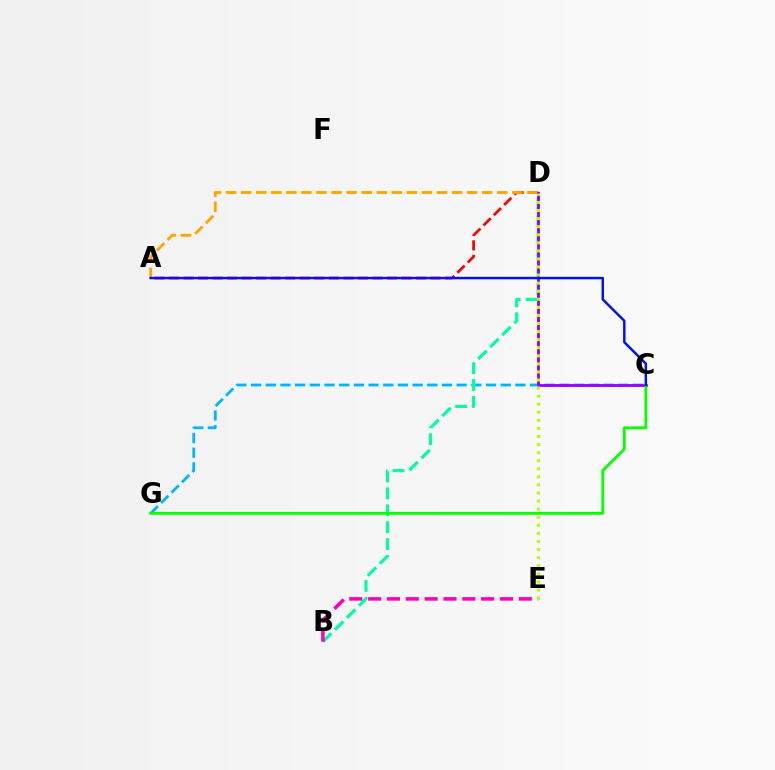{('A', 'D'): [{'color': '#ff0000', 'line_style': 'dashed', 'thickness': 1.97}, {'color': '#ffa500', 'line_style': 'dashed', 'thickness': 2.05}], ('C', 'G'): [{'color': '#00b5ff', 'line_style': 'dashed', 'thickness': 1.99}, {'color': '#08ff00', 'line_style': 'solid', 'thickness': 2.04}], ('B', 'D'): [{'color': '#00ff9d', 'line_style': 'dashed', 'thickness': 2.3}], ('C', 'D'): [{'color': '#9b00ff', 'line_style': 'solid', 'thickness': 2.06}], ('B', 'E'): [{'color': '#ff00bd', 'line_style': 'dashed', 'thickness': 2.56}], ('D', 'E'): [{'color': '#b3ff00', 'line_style': 'dotted', 'thickness': 2.19}], ('A', 'C'): [{'color': '#0010ff', 'line_style': 'solid', 'thickness': 1.78}]}